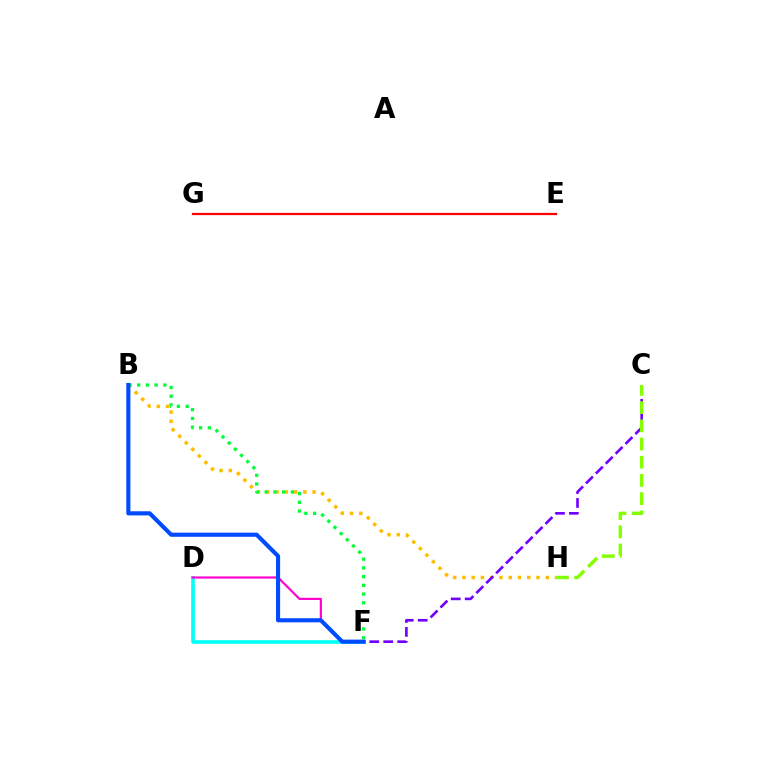{('B', 'H'): [{'color': '#ffbd00', 'line_style': 'dotted', 'thickness': 2.52}], ('C', 'F'): [{'color': '#7200ff', 'line_style': 'dashed', 'thickness': 1.9}], ('D', 'F'): [{'color': '#00fff6', 'line_style': 'solid', 'thickness': 2.58}, {'color': '#ff00cf', 'line_style': 'solid', 'thickness': 1.56}], ('B', 'F'): [{'color': '#00ff39', 'line_style': 'dotted', 'thickness': 2.37}, {'color': '#004bff', 'line_style': 'solid', 'thickness': 2.96}], ('C', 'H'): [{'color': '#84ff00', 'line_style': 'dashed', 'thickness': 2.47}], ('E', 'G'): [{'color': '#ff0000', 'line_style': 'solid', 'thickness': 1.6}]}